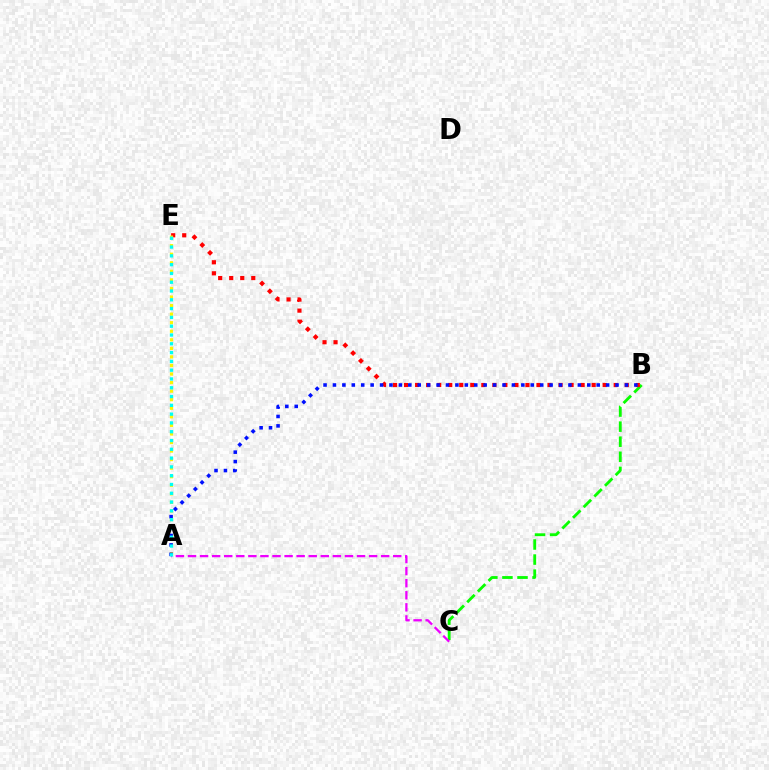{('B', 'C'): [{'color': '#08ff00', 'line_style': 'dashed', 'thickness': 2.05}], ('B', 'E'): [{'color': '#ff0000', 'line_style': 'dotted', 'thickness': 3.0}], ('A', 'E'): [{'color': '#fcf500', 'line_style': 'dotted', 'thickness': 2.32}, {'color': '#00fff6', 'line_style': 'dotted', 'thickness': 2.39}], ('A', 'B'): [{'color': '#0010ff', 'line_style': 'dotted', 'thickness': 2.56}], ('A', 'C'): [{'color': '#ee00ff', 'line_style': 'dashed', 'thickness': 1.64}]}